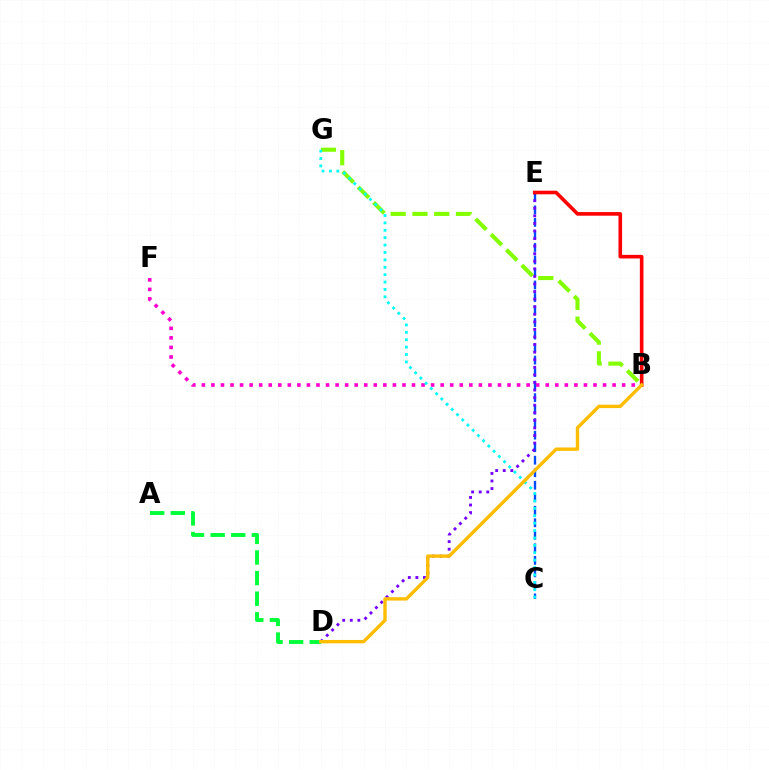{('A', 'D'): [{'color': '#00ff39', 'line_style': 'dashed', 'thickness': 2.8}], ('C', 'E'): [{'color': '#004bff', 'line_style': 'dashed', 'thickness': 1.7}], ('B', 'G'): [{'color': '#84ff00', 'line_style': 'dashed', 'thickness': 2.96}], ('D', 'E'): [{'color': '#7200ff', 'line_style': 'dotted', 'thickness': 2.06}], ('B', 'F'): [{'color': '#ff00cf', 'line_style': 'dotted', 'thickness': 2.6}], ('B', 'E'): [{'color': '#ff0000', 'line_style': 'solid', 'thickness': 2.6}], ('C', 'G'): [{'color': '#00fff6', 'line_style': 'dotted', 'thickness': 2.01}], ('B', 'D'): [{'color': '#ffbd00', 'line_style': 'solid', 'thickness': 2.43}]}